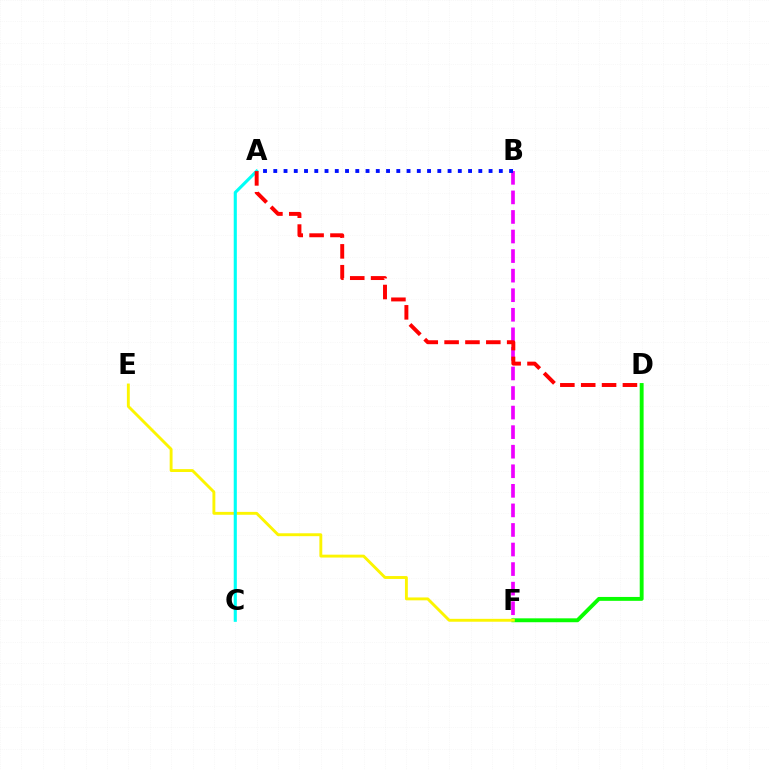{('B', 'F'): [{'color': '#ee00ff', 'line_style': 'dashed', 'thickness': 2.66}], ('D', 'F'): [{'color': '#08ff00', 'line_style': 'solid', 'thickness': 2.8}], ('E', 'F'): [{'color': '#fcf500', 'line_style': 'solid', 'thickness': 2.08}], ('A', 'C'): [{'color': '#00fff6', 'line_style': 'solid', 'thickness': 2.24}], ('A', 'B'): [{'color': '#0010ff', 'line_style': 'dotted', 'thickness': 2.79}], ('A', 'D'): [{'color': '#ff0000', 'line_style': 'dashed', 'thickness': 2.83}]}